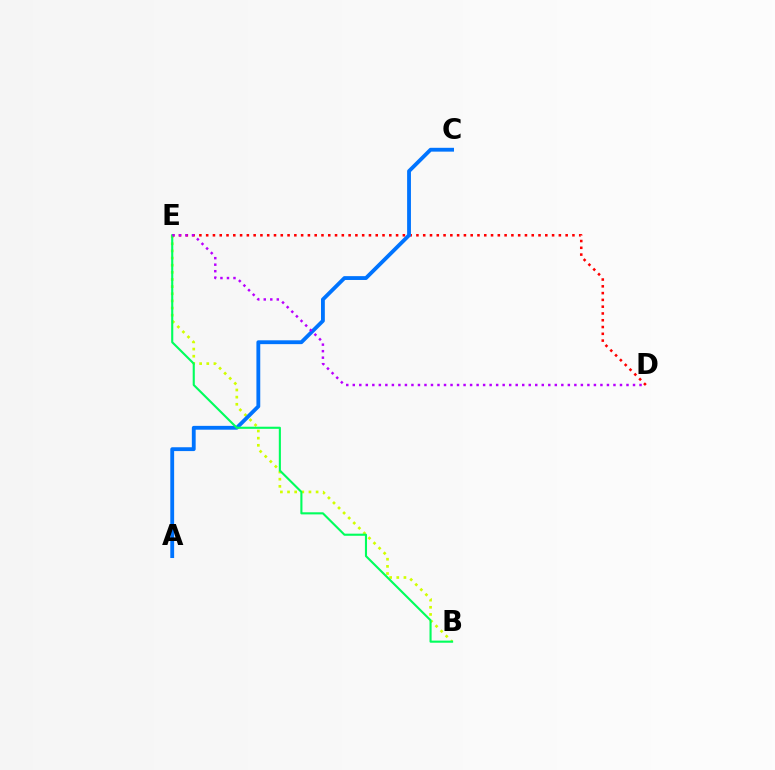{('B', 'E'): [{'color': '#d1ff00', 'line_style': 'dotted', 'thickness': 1.94}, {'color': '#00ff5c', 'line_style': 'solid', 'thickness': 1.52}], ('D', 'E'): [{'color': '#ff0000', 'line_style': 'dotted', 'thickness': 1.84}, {'color': '#b900ff', 'line_style': 'dotted', 'thickness': 1.77}], ('A', 'C'): [{'color': '#0074ff', 'line_style': 'solid', 'thickness': 2.76}]}